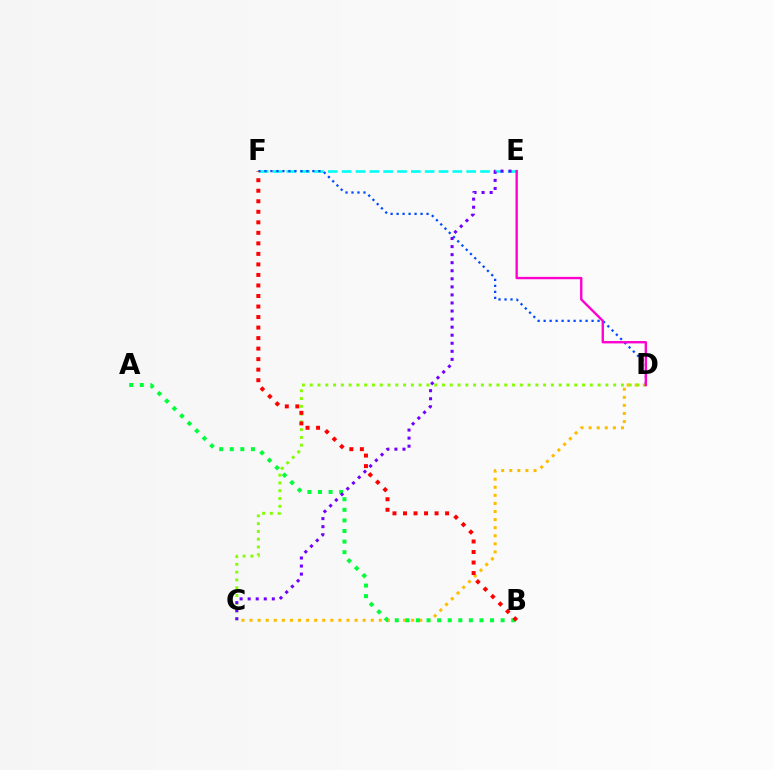{('C', 'D'): [{'color': '#ffbd00', 'line_style': 'dotted', 'thickness': 2.2}, {'color': '#84ff00', 'line_style': 'dotted', 'thickness': 2.11}], ('E', 'F'): [{'color': '#00fff6', 'line_style': 'dashed', 'thickness': 1.88}], ('D', 'F'): [{'color': '#004bff', 'line_style': 'dotted', 'thickness': 1.63}], ('A', 'B'): [{'color': '#00ff39', 'line_style': 'dotted', 'thickness': 2.88}], ('D', 'E'): [{'color': '#ff00cf', 'line_style': 'solid', 'thickness': 1.71}], ('C', 'E'): [{'color': '#7200ff', 'line_style': 'dotted', 'thickness': 2.19}], ('B', 'F'): [{'color': '#ff0000', 'line_style': 'dotted', 'thickness': 2.86}]}